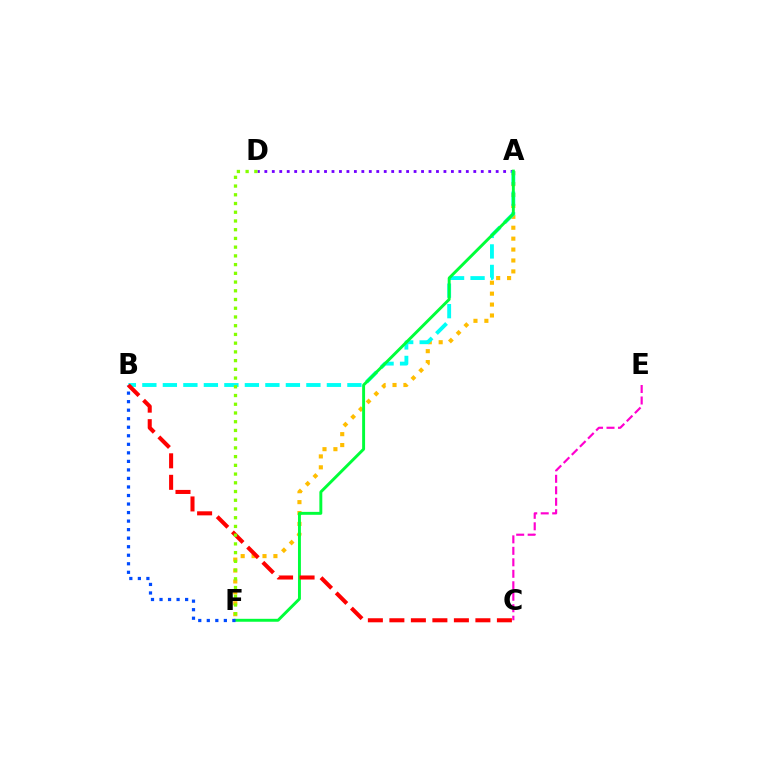{('A', 'F'): [{'color': '#ffbd00', 'line_style': 'dotted', 'thickness': 2.97}, {'color': '#00ff39', 'line_style': 'solid', 'thickness': 2.11}], ('A', 'D'): [{'color': '#7200ff', 'line_style': 'dotted', 'thickness': 2.03}], ('A', 'B'): [{'color': '#00fff6', 'line_style': 'dashed', 'thickness': 2.79}], ('C', 'E'): [{'color': '#ff00cf', 'line_style': 'dashed', 'thickness': 1.56}], ('B', 'F'): [{'color': '#004bff', 'line_style': 'dotted', 'thickness': 2.32}], ('B', 'C'): [{'color': '#ff0000', 'line_style': 'dashed', 'thickness': 2.92}], ('D', 'F'): [{'color': '#84ff00', 'line_style': 'dotted', 'thickness': 2.37}]}